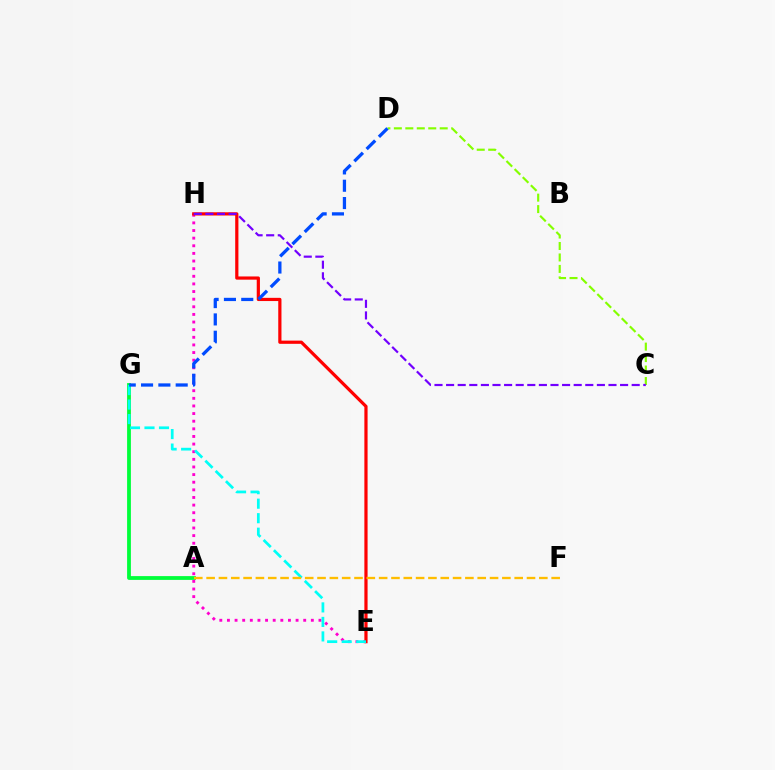{('A', 'G'): [{'color': '#00ff39', 'line_style': 'solid', 'thickness': 2.74}], ('E', 'H'): [{'color': '#ff00cf', 'line_style': 'dotted', 'thickness': 2.07}, {'color': '#ff0000', 'line_style': 'solid', 'thickness': 2.31}], ('C', 'D'): [{'color': '#84ff00', 'line_style': 'dashed', 'thickness': 1.56}], ('E', 'G'): [{'color': '#00fff6', 'line_style': 'dashed', 'thickness': 1.97}], ('D', 'G'): [{'color': '#004bff', 'line_style': 'dashed', 'thickness': 2.35}], ('A', 'F'): [{'color': '#ffbd00', 'line_style': 'dashed', 'thickness': 1.67}], ('C', 'H'): [{'color': '#7200ff', 'line_style': 'dashed', 'thickness': 1.58}]}